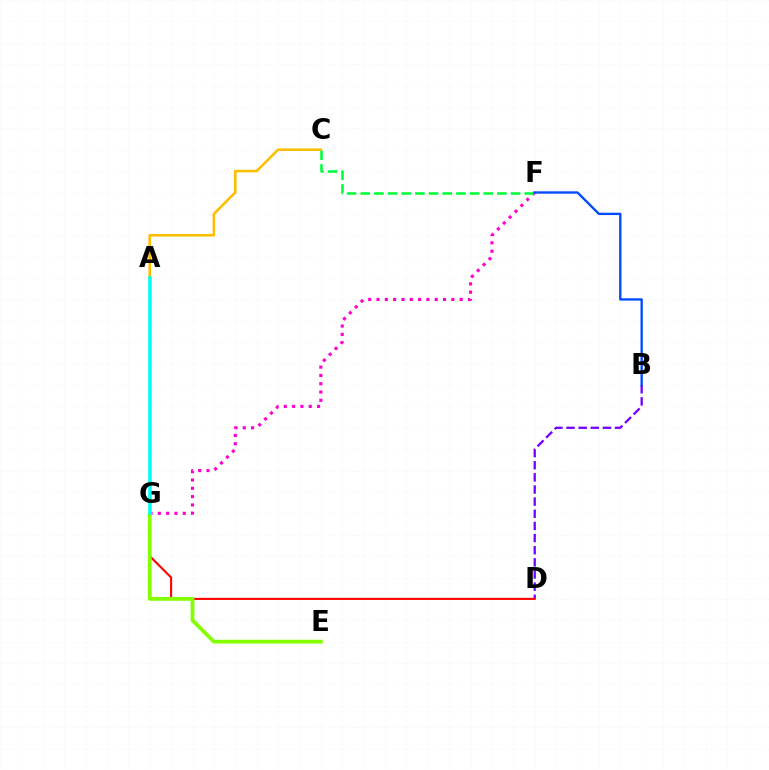{('F', 'G'): [{'color': '#ff00cf', 'line_style': 'dotted', 'thickness': 2.26}], ('C', 'F'): [{'color': '#00ff39', 'line_style': 'dashed', 'thickness': 1.86}], ('B', 'D'): [{'color': '#7200ff', 'line_style': 'dashed', 'thickness': 1.65}], ('D', 'G'): [{'color': '#ff0000', 'line_style': 'solid', 'thickness': 1.51}], ('A', 'C'): [{'color': '#ffbd00', 'line_style': 'solid', 'thickness': 1.86}], ('E', 'G'): [{'color': '#84ff00', 'line_style': 'solid', 'thickness': 2.73}], ('A', 'G'): [{'color': '#00fff6', 'line_style': 'solid', 'thickness': 2.58}], ('B', 'F'): [{'color': '#004bff', 'line_style': 'solid', 'thickness': 1.69}]}